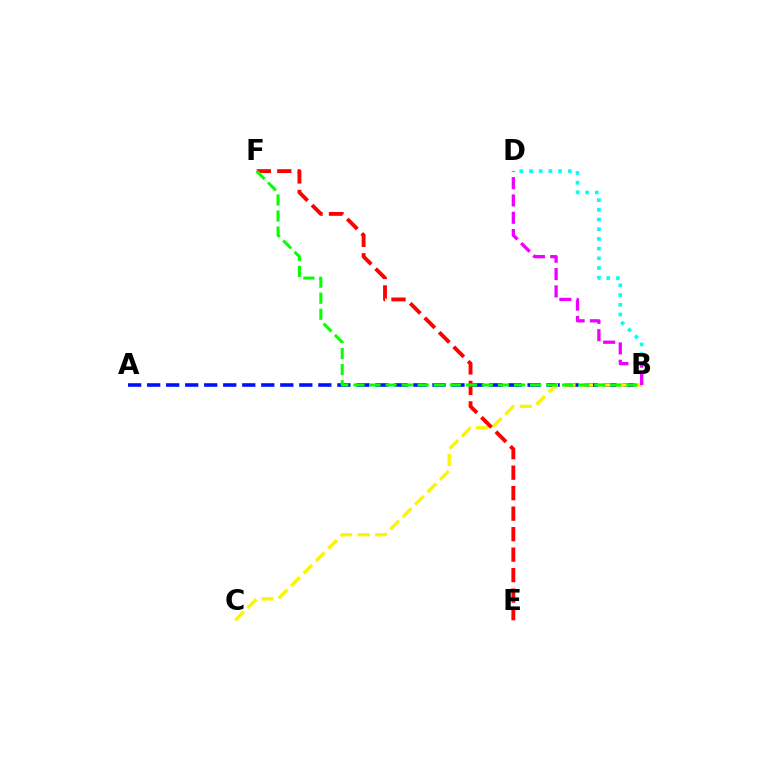{('B', 'D'): [{'color': '#00fff6', 'line_style': 'dotted', 'thickness': 2.63}, {'color': '#ee00ff', 'line_style': 'dashed', 'thickness': 2.35}], ('A', 'B'): [{'color': '#0010ff', 'line_style': 'dashed', 'thickness': 2.58}], ('B', 'C'): [{'color': '#fcf500', 'line_style': 'dashed', 'thickness': 2.38}], ('E', 'F'): [{'color': '#ff0000', 'line_style': 'dashed', 'thickness': 2.78}], ('B', 'F'): [{'color': '#08ff00', 'line_style': 'dashed', 'thickness': 2.18}]}